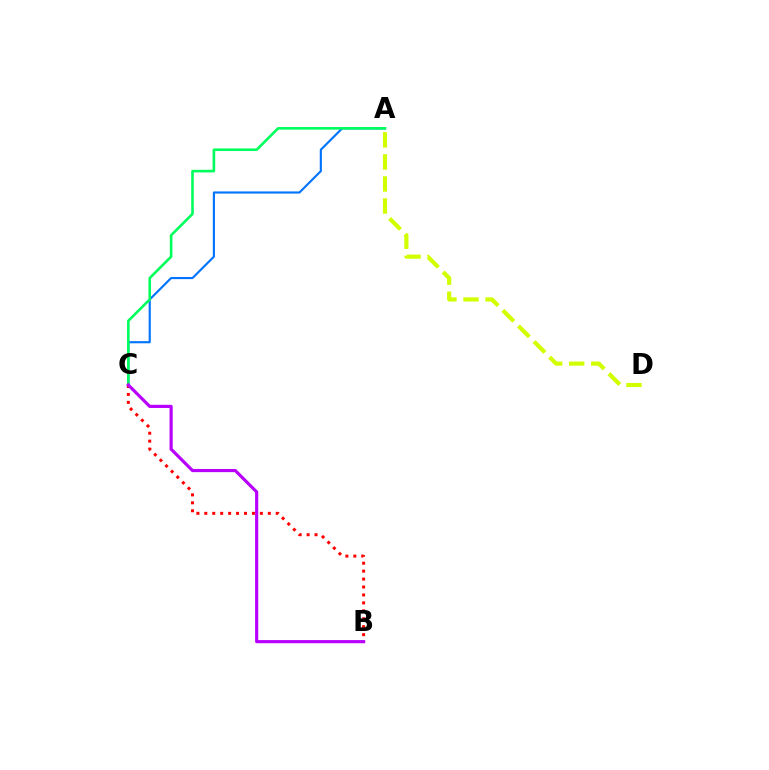{('A', 'C'): [{'color': '#0074ff', 'line_style': 'solid', 'thickness': 1.54}, {'color': '#00ff5c', 'line_style': 'solid', 'thickness': 1.88}], ('B', 'C'): [{'color': '#ff0000', 'line_style': 'dotted', 'thickness': 2.16}, {'color': '#b900ff', 'line_style': 'solid', 'thickness': 2.28}], ('A', 'D'): [{'color': '#d1ff00', 'line_style': 'dashed', 'thickness': 3.0}]}